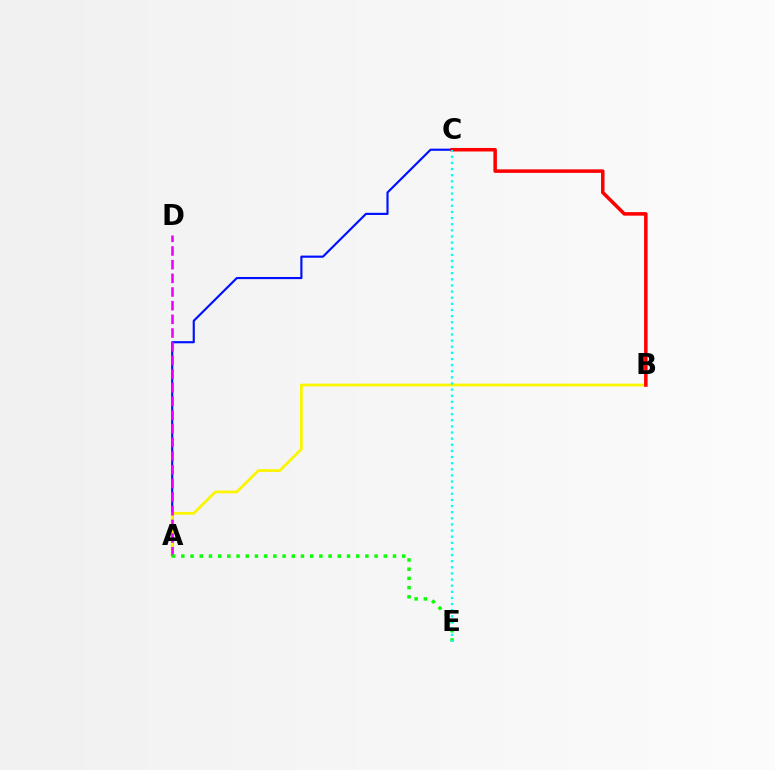{('A', 'C'): [{'color': '#0010ff', 'line_style': 'solid', 'thickness': 1.55}], ('A', 'B'): [{'color': '#fcf500', 'line_style': 'solid', 'thickness': 1.98}], ('A', 'D'): [{'color': '#ee00ff', 'line_style': 'dashed', 'thickness': 1.86}], ('B', 'C'): [{'color': '#ff0000', 'line_style': 'solid', 'thickness': 2.53}], ('A', 'E'): [{'color': '#08ff00', 'line_style': 'dotted', 'thickness': 2.5}], ('C', 'E'): [{'color': '#00fff6', 'line_style': 'dotted', 'thickness': 1.66}]}